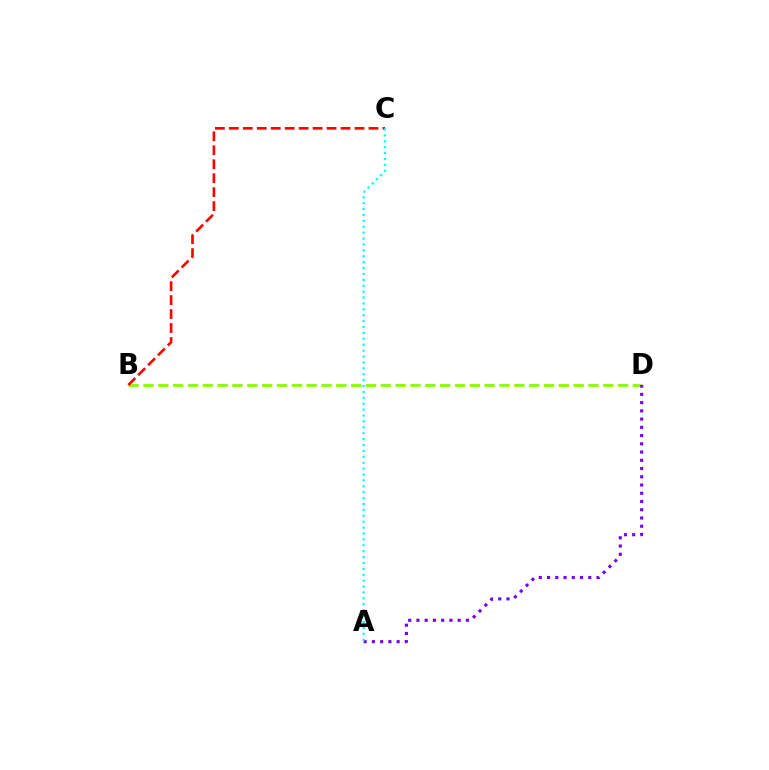{('B', 'D'): [{'color': '#84ff00', 'line_style': 'dashed', 'thickness': 2.02}], ('A', 'D'): [{'color': '#7200ff', 'line_style': 'dotted', 'thickness': 2.24}], ('B', 'C'): [{'color': '#ff0000', 'line_style': 'dashed', 'thickness': 1.9}], ('A', 'C'): [{'color': '#00fff6', 'line_style': 'dotted', 'thickness': 1.6}]}